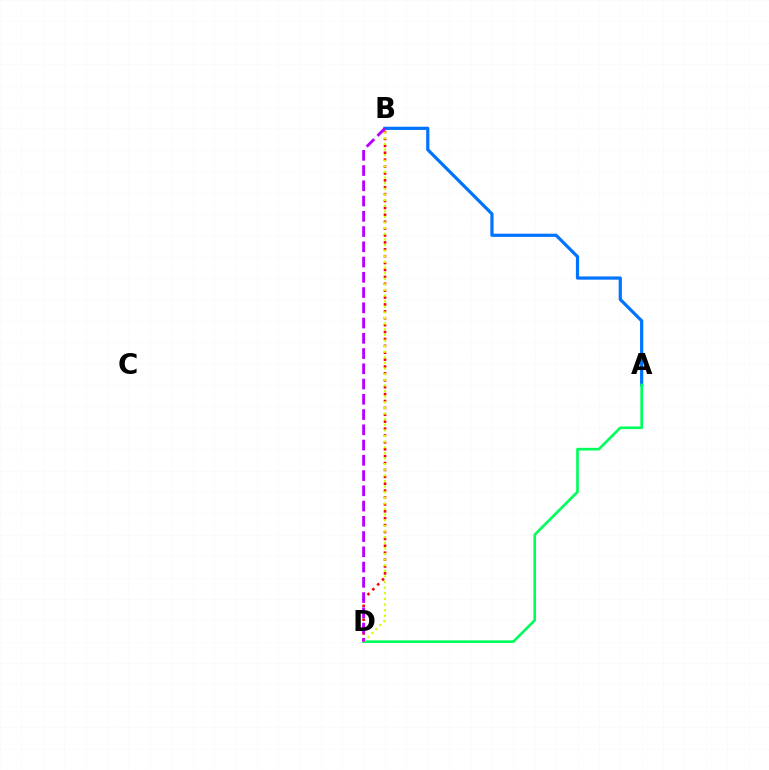{('A', 'B'): [{'color': '#0074ff', 'line_style': 'solid', 'thickness': 2.31}], ('A', 'D'): [{'color': '#00ff5c', 'line_style': 'solid', 'thickness': 1.92}], ('B', 'D'): [{'color': '#ff0000', 'line_style': 'dotted', 'thickness': 1.87}, {'color': '#d1ff00', 'line_style': 'dotted', 'thickness': 1.53}, {'color': '#b900ff', 'line_style': 'dashed', 'thickness': 2.07}]}